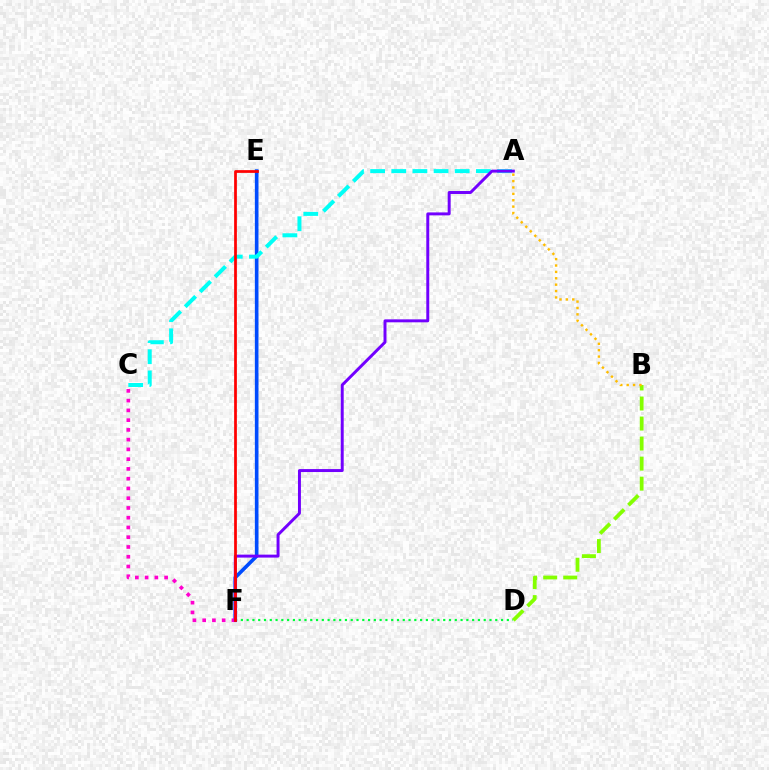{('B', 'D'): [{'color': '#84ff00', 'line_style': 'dashed', 'thickness': 2.72}], ('D', 'F'): [{'color': '#00ff39', 'line_style': 'dotted', 'thickness': 1.57}], ('E', 'F'): [{'color': '#004bff', 'line_style': 'solid', 'thickness': 2.61}, {'color': '#ff0000', 'line_style': 'solid', 'thickness': 1.98}], ('A', 'C'): [{'color': '#00fff6', 'line_style': 'dashed', 'thickness': 2.87}], ('C', 'F'): [{'color': '#ff00cf', 'line_style': 'dotted', 'thickness': 2.65}], ('A', 'F'): [{'color': '#7200ff', 'line_style': 'solid', 'thickness': 2.13}], ('A', 'B'): [{'color': '#ffbd00', 'line_style': 'dotted', 'thickness': 1.73}]}